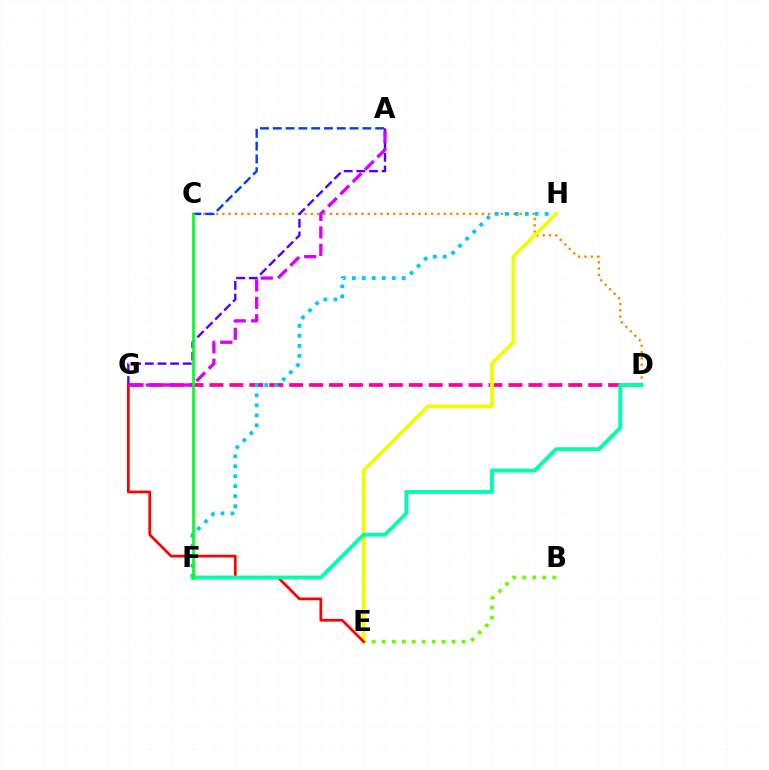{('B', 'E'): [{'color': '#66ff00', 'line_style': 'dotted', 'thickness': 2.71}], ('C', 'D'): [{'color': '#ff8800', 'line_style': 'dotted', 'thickness': 1.72}], ('A', 'G'): [{'color': '#4f00ff', 'line_style': 'dashed', 'thickness': 1.72}, {'color': '#d600ff', 'line_style': 'dashed', 'thickness': 2.37}], ('D', 'G'): [{'color': '#ff00a0', 'line_style': 'dashed', 'thickness': 2.71}], ('F', 'H'): [{'color': '#00c7ff', 'line_style': 'dotted', 'thickness': 2.71}], ('E', 'H'): [{'color': '#eeff00', 'line_style': 'solid', 'thickness': 2.64}], ('E', 'G'): [{'color': '#ff0000', 'line_style': 'solid', 'thickness': 1.96}], ('A', 'C'): [{'color': '#003fff', 'line_style': 'dashed', 'thickness': 1.74}], ('D', 'F'): [{'color': '#00ffaf', 'line_style': 'solid', 'thickness': 2.78}], ('C', 'F'): [{'color': '#00ff27', 'line_style': 'solid', 'thickness': 1.95}]}